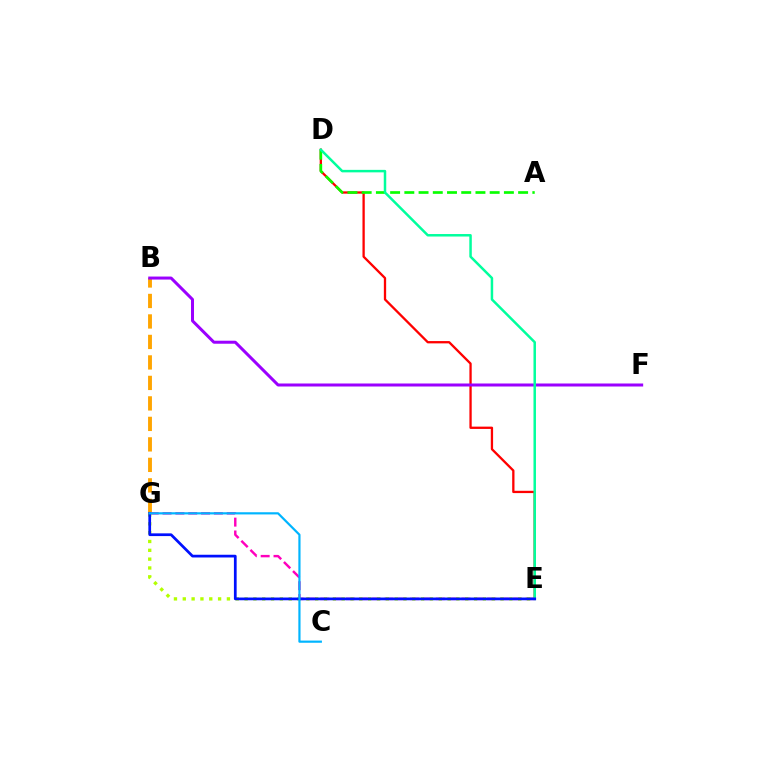{('D', 'E'): [{'color': '#ff0000', 'line_style': 'solid', 'thickness': 1.66}, {'color': '#00ff9d', 'line_style': 'solid', 'thickness': 1.79}], ('B', 'G'): [{'color': '#ffa500', 'line_style': 'dashed', 'thickness': 2.78}], ('E', 'G'): [{'color': '#ff00bd', 'line_style': 'dashed', 'thickness': 1.74}, {'color': '#b3ff00', 'line_style': 'dotted', 'thickness': 2.4}, {'color': '#0010ff', 'line_style': 'solid', 'thickness': 1.97}], ('A', 'D'): [{'color': '#08ff00', 'line_style': 'dashed', 'thickness': 1.93}], ('B', 'F'): [{'color': '#9b00ff', 'line_style': 'solid', 'thickness': 2.16}], ('C', 'G'): [{'color': '#00b5ff', 'line_style': 'solid', 'thickness': 1.58}]}